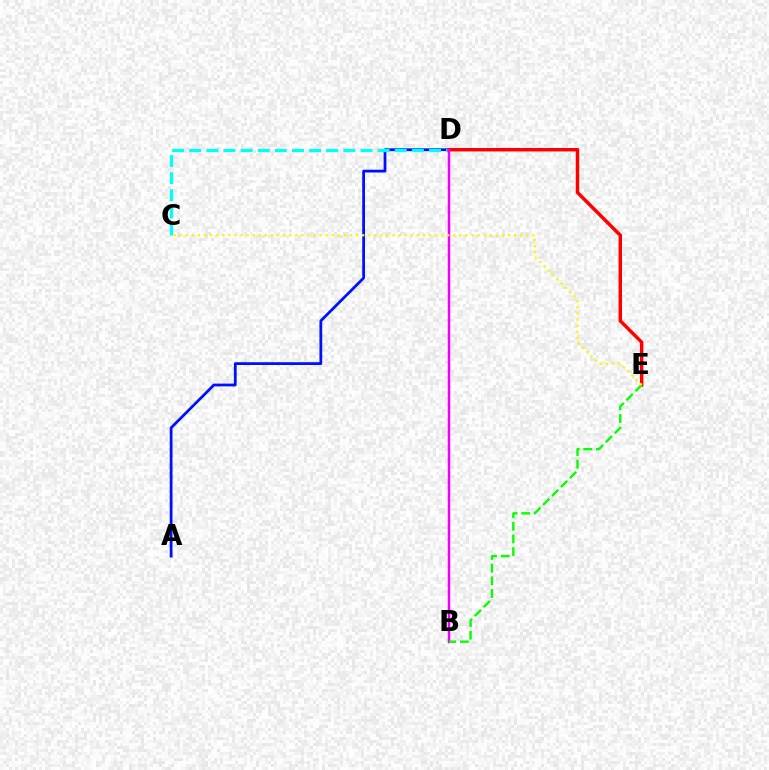{('A', 'D'): [{'color': '#0010ff', 'line_style': 'solid', 'thickness': 2.0}], ('C', 'D'): [{'color': '#00fff6', 'line_style': 'dashed', 'thickness': 2.33}], ('D', 'E'): [{'color': '#ff0000', 'line_style': 'solid', 'thickness': 2.48}], ('B', 'D'): [{'color': '#ee00ff', 'line_style': 'solid', 'thickness': 1.79}], ('B', 'E'): [{'color': '#08ff00', 'line_style': 'dashed', 'thickness': 1.72}], ('C', 'E'): [{'color': '#fcf500', 'line_style': 'dotted', 'thickness': 1.65}]}